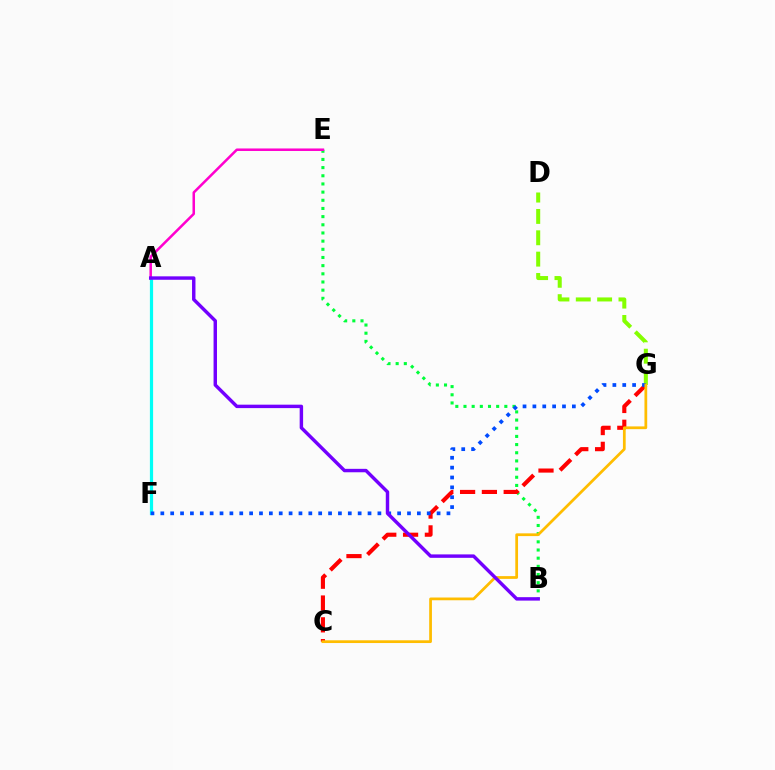{('B', 'E'): [{'color': '#00ff39', 'line_style': 'dotted', 'thickness': 2.22}], ('C', 'G'): [{'color': '#ff0000', 'line_style': 'dashed', 'thickness': 2.96}, {'color': '#ffbd00', 'line_style': 'solid', 'thickness': 1.98}], ('D', 'G'): [{'color': '#84ff00', 'line_style': 'dashed', 'thickness': 2.9}], ('A', 'F'): [{'color': '#00fff6', 'line_style': 'solid', 'thickness': 2.3}], ('F', 'G'): [{'color': '#004bff', 'line_style': 'dotted', 'thickness': 2.68}], ('A', 'E'): [{'color': '#ff00cf', 'line_style': 'solid', 'thickness': 1.81}], ('A', 'B'): [{'color': '#7200ff', 'line_style': 'solid', 'thickness': 2.47}]}